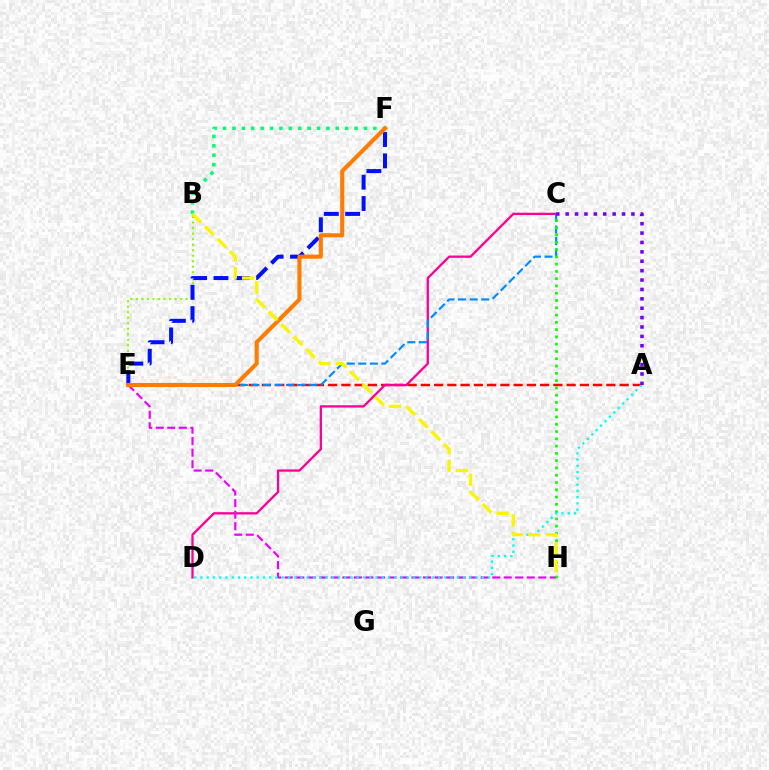{('A', 'E'): [{'color': '#ff0000', 'line_style': 'dashed', 'thickness': 1.8}], ('C', 'D'): [{'color': '#ff0094', 'line_style': 'solid', 'thickness': 1.67}], ('E', 'H'): [{'color': '#ee00ff', 'line_style': 'dashed', 'thickness': 1.57}], ('C', 'E'): [{'color': '#008cff', 'line_style': 'dashed', 'thickness': 1.57}], ('B', 'F'): [{'color': '#00ff74', 'line_style': 'dotted', 'thickness': 2.55}], ('B', 'E'): [{'color': '#84ff00', 'line_style': 'dotted', 'thickness': 1.5}], ('C', 'H'): [{'color': '#08ff00', 'line_style': 'dotted', 'thickness': 1.98}], ('A', 'D'): [{'color': '#00fff6', 'line_style': 'dotted', 'thickness': 1.7}], ('E', 'F'): [{'color': '#0010ff', 'line_style': 'dashed', 'thickness': 2.9}, {'color': '#ff7c00', 'line_style': 'solid', 'thickness': 2.94}], ('A', 'C'): [{'color': '#7200ff', 'line_style': 'dotted', 'thickness': 2.55}], ('B', 'H'): [{'color': '#fcf500', 'line_style': 'dashed', 'thickness': 2.41}]}